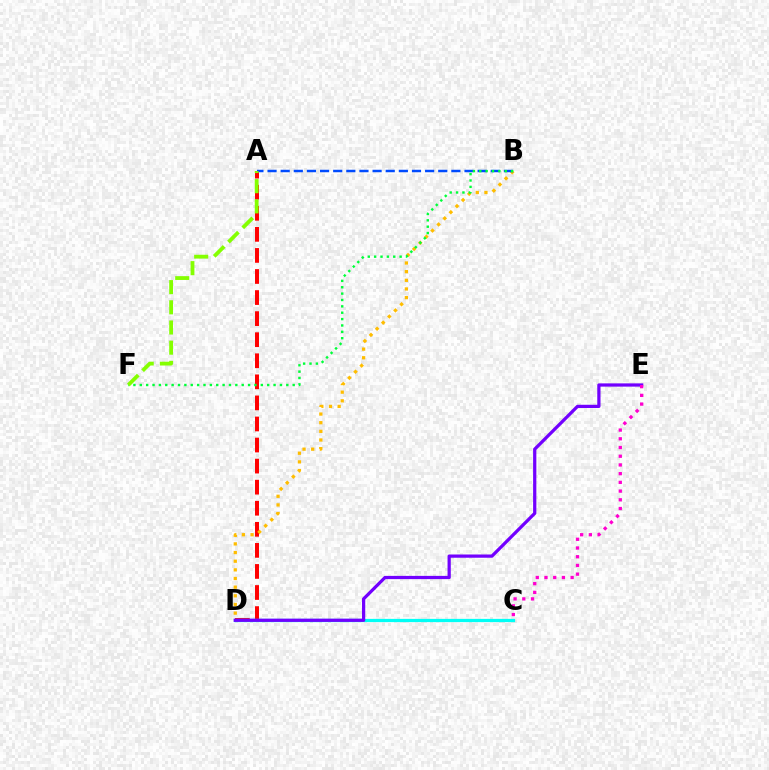{('A', 'D'): [{'color': '#ff0000', 'line_style': 'dashed', 'thickness': 2.86}], ('C', 'D'): [{'color': '#00fff6', 'line_style': 'solid', 'thickness': 2.34}], ('B', 'D'): [{'color': '#ffbd00', 'line_style': 'dotted', 'thickness': 2.35}], ('A', 'B'): [{'color': '#004bff', 'line_style': 'dashed', 'thickness': 1.78}], ('D', 'E'): [{'color': '#7200ff', 'line_style': 'solid', 'thickness': 2.33}], ('B', 'F'): [{'color': '#00ff39', 'line_style': 'dotted', 'thickness': 1.73}], ('C', 'E'): [{'color': '#ff00cf', 'line_style': 'dotted', 'thickness': 2.37}], ('A', 'F'): [{'color': '#84ff00', 'line_style': 'dashed', 'thickness': 2.74}]}